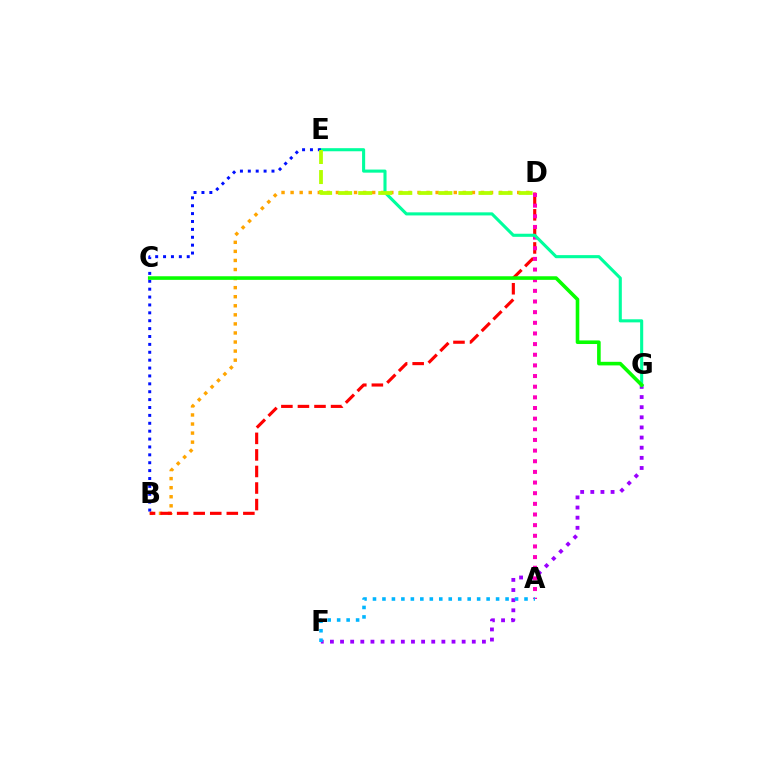{('B', 'D'): [{'color': '#ffa500', 'line_style': 'dotted', 'thickness': 2.46}, {'color': '#ff0000', 'line_style': 'dashed', 'thickness': 2.25}], ('F', 'G'): [{'color': '#9b00ff', 'line_style': 'dotted', 'thickness': 2.75}], ('A', 'D'): [{'color': '#ff00bd', 'line_style': 'dotted', 'thickness': 2.89}], ('E', 'G'): [{'color': '#00ff9d', 'line_style': 'solid', 'thickness': 2.22}], ('B', 'E'): [{'color': '#0010ff', 'line_style': 'dotted', 'thickness': 2.14}], ('D', 'E'): [{'color': '#b3ff00', 'line_style': 'dashed', 'thickness': 2.72}], ('A', 'F'): [{'color': '#00b5ff', 'line_style': 'dotted', 'thickness': 2.57}], ('C', 'G'): [{'color': '#08ff00', 'line_style': 'solid', 'thickness': 2.59}]}